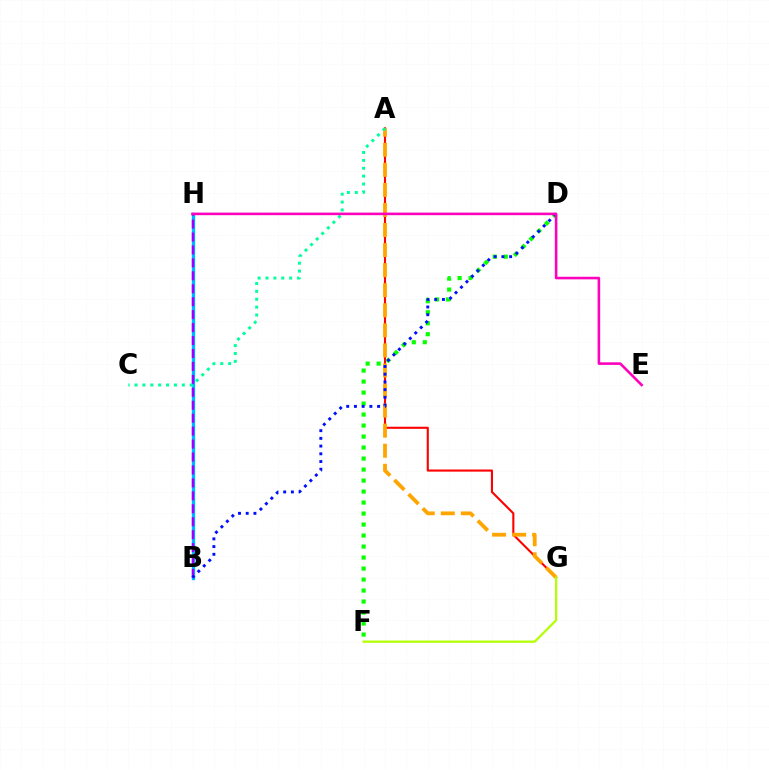{('B', 'H'): [{'color': '#00b5ff', 'line_style': 'solid', 'thickness': 2.4}, {'color': '#9b00ff', 'line_style': 'dashed', 'thickness': 1.76}], ('A', 'G'): [{'color': '#ff0000', 'line_style': 'solid', 'thickness': 1.51}, {'color': '#ffa500', 'line_style': 'dashed', 'thickness': 2.73}], ('D', 'F'): [{'color': '#08ff00', 'line_style': 'dotted', 'thickness': 2.99}], ('A', 'C'): [{'color': '#00ff9d', 'line_style': 'dotted', 'thickness': 2.14}], ('B', 'D'): [{'color': '#0010ff', 'line_style': 'dotted', 'thickness': 2.1}], ('E', 'H'): [{'color': '#ff00bd', 'line_style': 'solid', 'thickness': 1.86}], ('F', 'G'): [{'color': '#b3ff00', 'line_style': 'solid', 'thickness': 1.61}]}